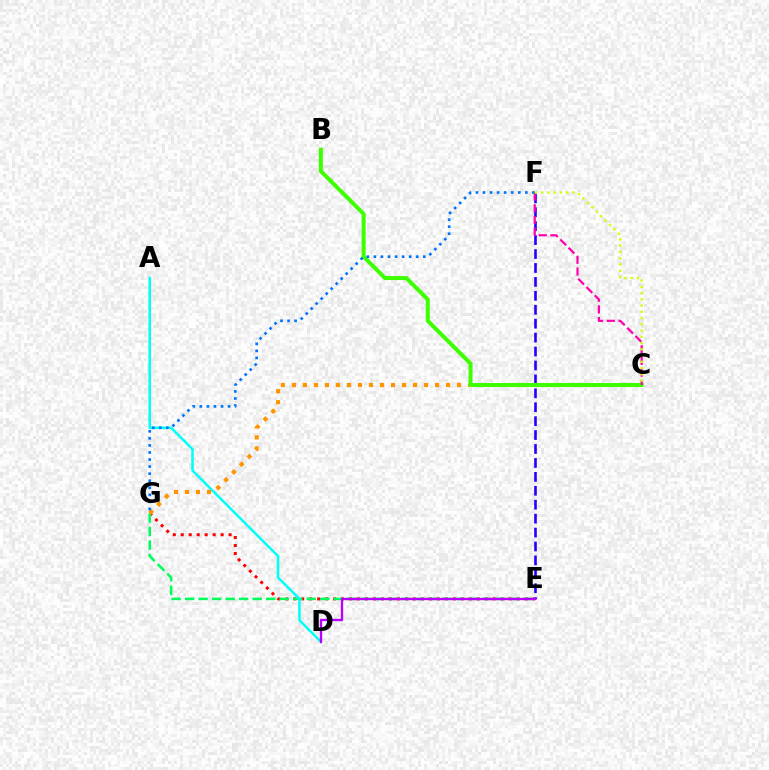{('E', 'G'): [{'color': '#ff0000', 'line_style': 'dotted', 'thickness': 2.17}, {'color': '#00ff5c', 'line_style': 'dashed', 'thickness': 1.84}], ('A', 'D'): [{'color': '#00fff6', 'line_style': 'solid', 'thickness': 1.81}], ('E', 'F'): [{'color': '#2500ff', 'line_style': 'dashed', 'thickness': 1.89}], ('C', 'G'): [{'color': '#ff9400', 'line_style': 'dotted', 'thickness': 2.99}], ('B', 'C'): [{'color': '#3dff00', 'line_style': 'solid', 'thickness': 2.88}], ('C', 'F'): [{'color': '#ff00ac', 'line_style': 'dashed', 'thickness': 1.59}, {'color': '#d1ff00', 'line_style': 'dotted', 'thickness': 1.7}], ('F', 'G'): [{'color': '#0074ff', 'line_style': 'dotted', 'thickness': 1.92}], ('D', 'E'): [{'color': '#b900ff', 'line_style': 'solid', 'thickness': 1.69}]}